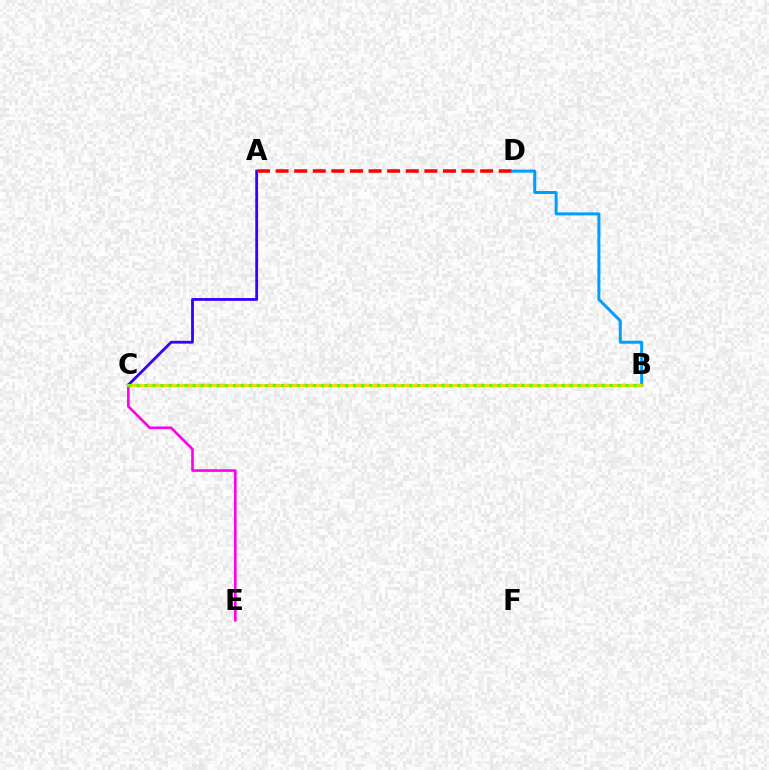{('B', 'D'): [{'color': '#009eff', 'line_style': 'solid', 'thickness': 2.15}], ('C', 'E'): [{'color': '#ff00ed', 'line_style': 'solid', 'thickness': 1.89}], ('A', 'C'): [{'color': '#3700ff', 'line_style': 'solid', 'thickness': 2.01}], ('B', 'C'): [{'color': '#00ff86', 'line_style': 'dashed', 'thickness': 2.35}, {'color': '#ffd500', 'line_style': 'solid', 'thickness': 2.0}, {'color': '#4fff00', 'line_style': 'dotted', 'thickness': 2.18}], ('A', 'D'): [{'color': '#ff0000', 'line_style': 'dashed', 'thickness': 2.53}]}